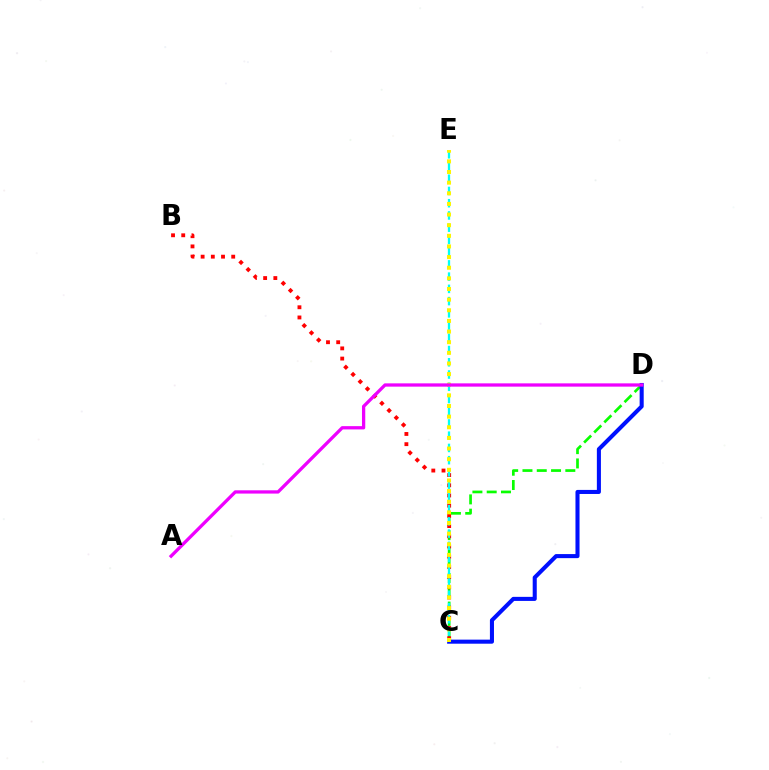{('C', 'D'): [{'color': '#08ff00', 'line_style': 'dashed', 'thickness': 1.94}, {'color': '#0010ff', 'line_style': 'solid', 'thickness': 2.93}], ('B', 'C'): [{'color': '#ff0000', 'line_style': 'dotted', 'thickness': 2.77}], ('C', 'E'): [{'color': '#00fff6', 'line_style': 'dashed', 'thickness': 1.66}, {'color': '#fcf500', 'line_style': 'dotted', 'thickness': 2.89}], ('A', 'D'): [{'color': '#ee00ff', 'line_style': 'solid', 'thickness': 2.36}]}